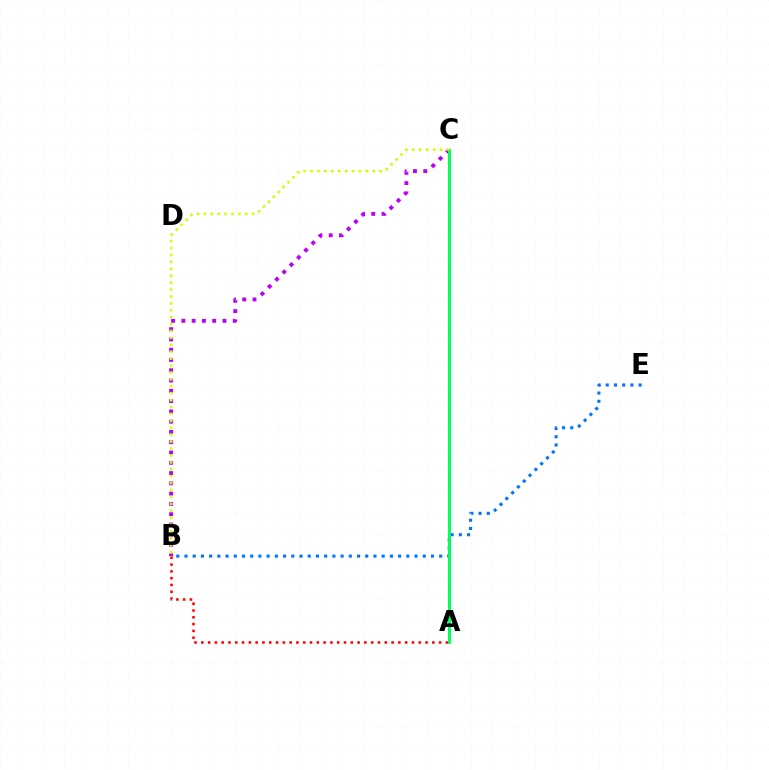{('B', 'E'): [{'color': '#0074ff', 'line_style': 'dotted', 'thickness': 2.23}], ('B', 'C'): [{'color': '#b900ff', 'line_style': 'dotted', 'thickness': 2.79}, {'color': '#d1ff00', 'line_style': 'dotted', 'thickness': 1.88}], ('A', 'B'): [{'color': '#ff0000', 'line_style': 'dotted', 'thickness': 1.85}], ('A', 'C'): [{'color': '#00ff5c', 'line_style': 'solid', 'thickness': 2.11}]}